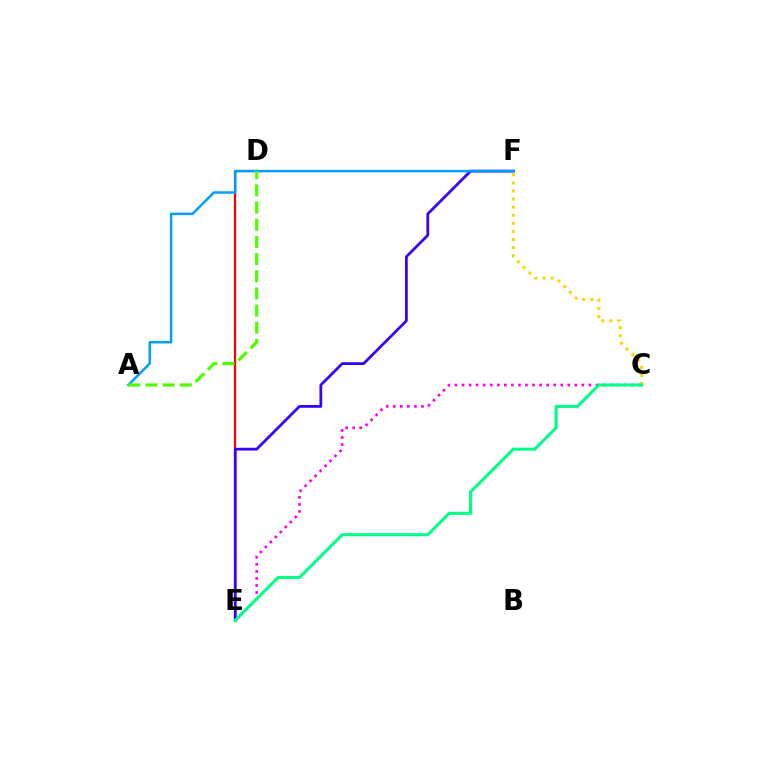{('D', 'E'): [{'color': '#ff0000', 'line_style': 'solid', 'thickness': 1.59}], ('C', 'E'): [{'color': '#ff00ed', 'line_style': 'dotted', 'thickness': 1.92}, {'color': '#00ff86', 'line_style': 'solid', 'thickness': 2.19}], ('C', 'F'): [{'color': '#ffd500', 'line_style': 'dotted', 'thickness': 2.2}], ('E', 'F'): [{'color': '#3700ff', 'line_style': 'solid', 'thickness': 1.98}], ('A', 'F'): [{'color': '#009eff', 'line_style': 'solid', 'thickness': 1.78}], ('A', 'D'): [{'color': '#4fff00', 'line_style': 'dashed', 'thickness': 2.33}]}